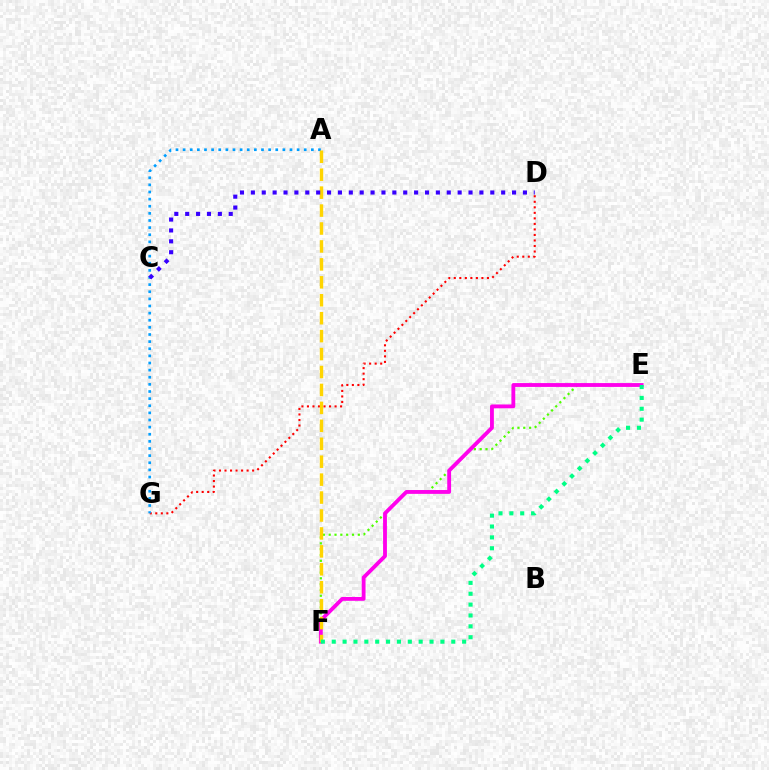{('E', 'F'): [{'color': '#4fff00', 'line_style': 'dotted', 'thickness': 1.58}, {'color': '#ff00ed', 'line_style': 'solid', 'thickness': 2.76}, {'color': '#00ff86', 'line_style': 'dotted', 'thickness': 2.95}], ('D', 'G'): [{'color': '#ff0000', 'line_style': 'dotted', 'thickness': 1.5}], ('A', 'G'): [{'color': '#009eff', 'line_style': 'dotted', 'thickness': 1.94}], ('A', 'F'): [{'color': '#ffd500', 'line_style': 'dashed', 'thickness': 2.44}], ('C', 'D'): [{'color': '#3700ff', 'line_style': 'dotted', 'thickness': 2.96}]}